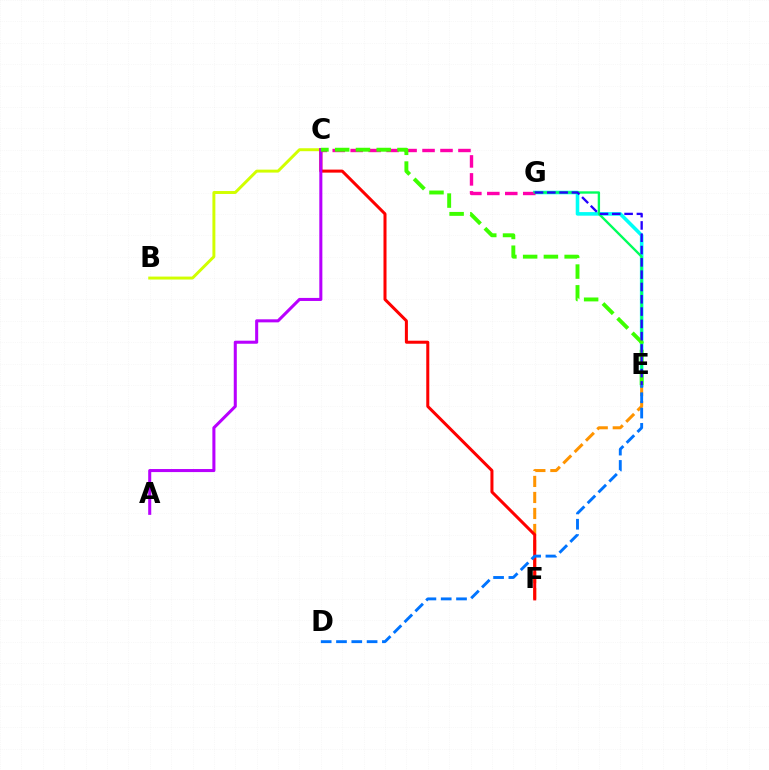{('E', 'G'): [{'color': '#00fff6', 'line_style': 'solid', 'thickness': 2.57}, {'color': '#00ff5c', 'line_style': 'solid', 'thickness': 1.7}, {'color': '#2500ff', 'line_style': 'dashed', 'thickness': 1.67}], ('B', 'C'): [{'color': '#d1ff00', 'line_style': 'solid', 'thickness': 2.12}], ('C', 'G'): [{'color': '#ff00ac', 'line_style': 'dashed', 'thickness': 2.44}], ('E', 'F'): [{'color': '#ff9400', 'line_style': 'dashed', 'thickness': 2.18}], ('C', 'F'): [{'color': '#ff0000', 'line_style': 'solid', 'thickness': 2.18}], ('A', 'C'): [{'color': '#b900ff', 'line_style': 'solid', 'thickness': 2.19}], ('D', 'E'): [{'color': '#0074ff', 'line_style': 'dashed', 'thickness': 2.08}], ('C', 'E'): [{'color': '#3dff00', 'line_style': 'dashed', 'thickness': 2.82}]}